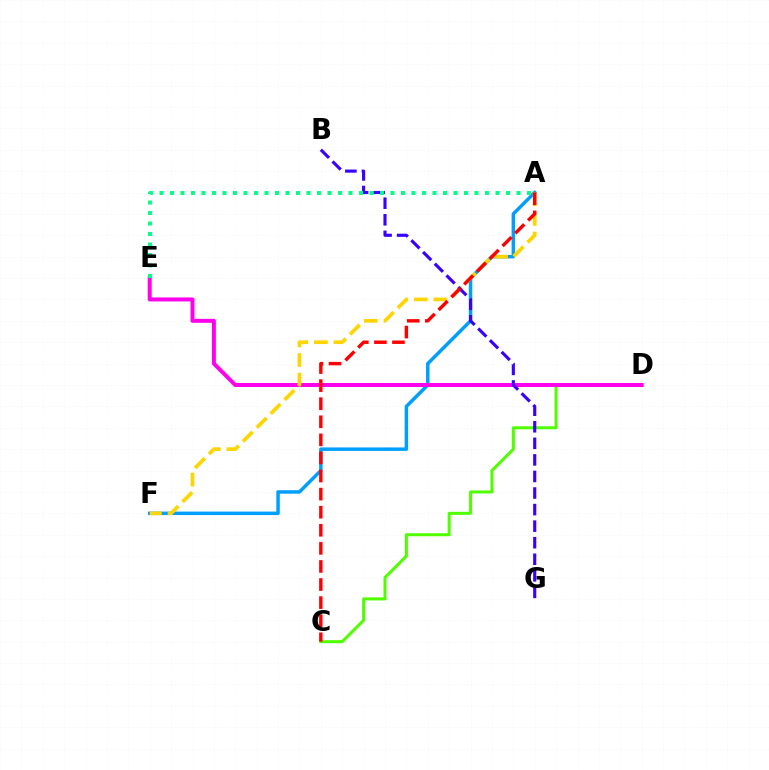{('A', 'F'): [{'color': '#009eff', 'line_style': 'solid', 'thickness': 2.5}, {'color': '#ffd500', 'line_style': 'dashed', 'thickness': 2.66}], ('C', 'D'): [{'color': '#4fff00', 'line_style': 'solid', 'thickness': 2.18}], ('D', 'E'): [{'color': '#ff00ed', 'line_style': 'solid', 'thickness': 2.86}], ('B', 'G'): [{'color': '#3700ff', 'line_style': 'dashed', 'thickness': 2.25}], ('A', 'C'): [{'color': '#ff0000', 'line_style': 'dashed', 'thickness': 2.46}], ('A', 'E'): [{'color': '#00ff86', 'line_style': 'dotted', 'thickness': 2.85}]}